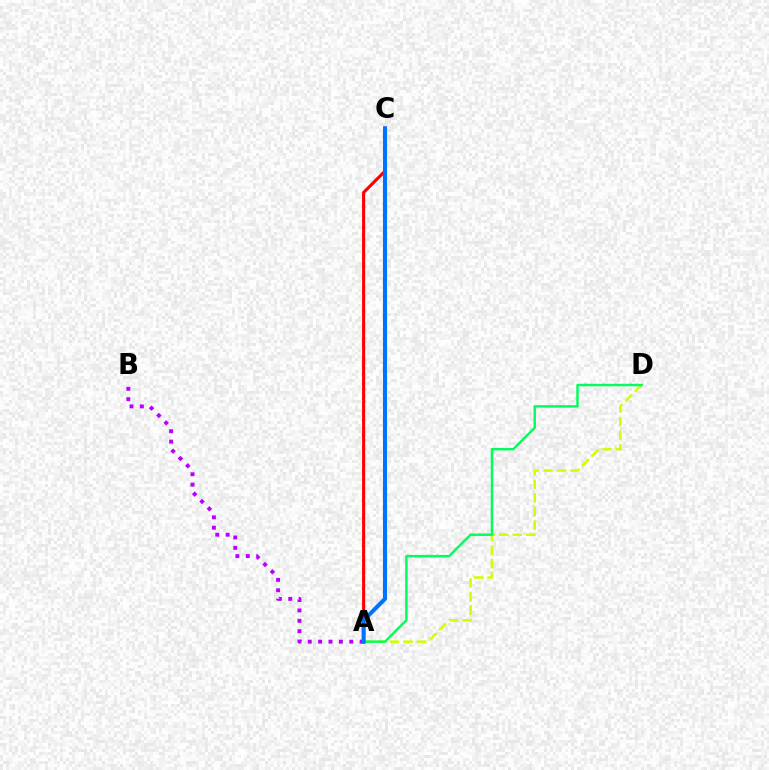{('A', 'B'): [{'color': '#b900ff', 'line_style': 'dotted', 'thickness': 2.82}], ('A', 'D'): [{'color': '#d1ff00', 'line_style': 'dashed', 'thickness': 1.84}, {'color': '#00ff5c', 'line_style': 'solid', 'thickness': 1.77}], ('A', 'C'): [{'color': '#ff0000', 'line_style': 'solid', 'thickness': 2.22}, {'color': '#0074ff', 'line_style': 'solid', 'thickness': 2.94}]}